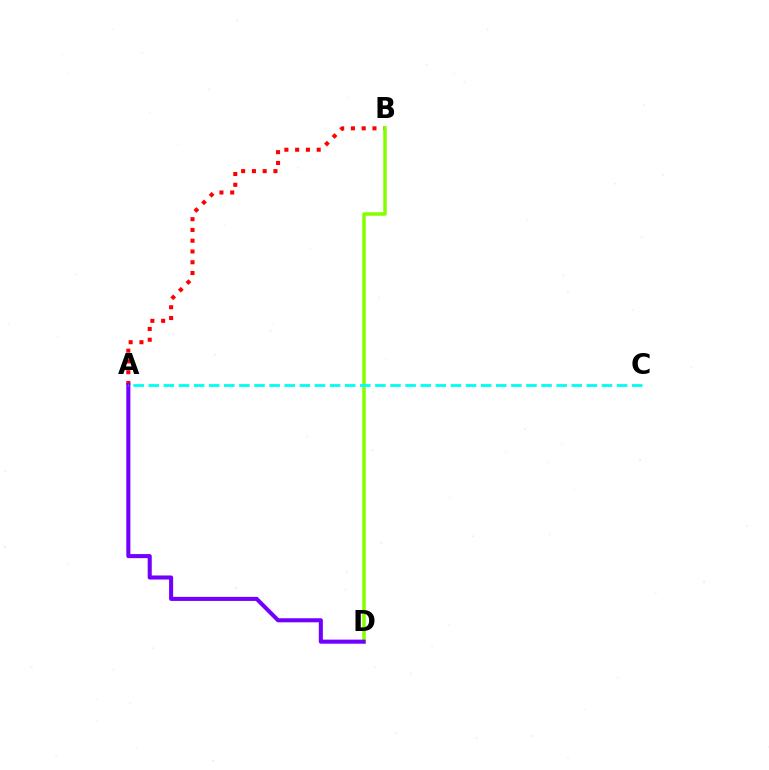{('A', 'B'): [{'color': '#ff0000', 'line_style': 'dotted', 'thickness': 2.93}], ('B', 'D'): [{'color': '#84ff00', 'line_style': 'solid', 'thickness': 2.53}], ('A', 'D'): [{'color': '#7200ff', 'line_style': 'solid', 'thickness': 2.93}], ('A', 'C'): [{'color': '#00fff6', 'line_style': 'dashed', 'thickness': 2.05}]}